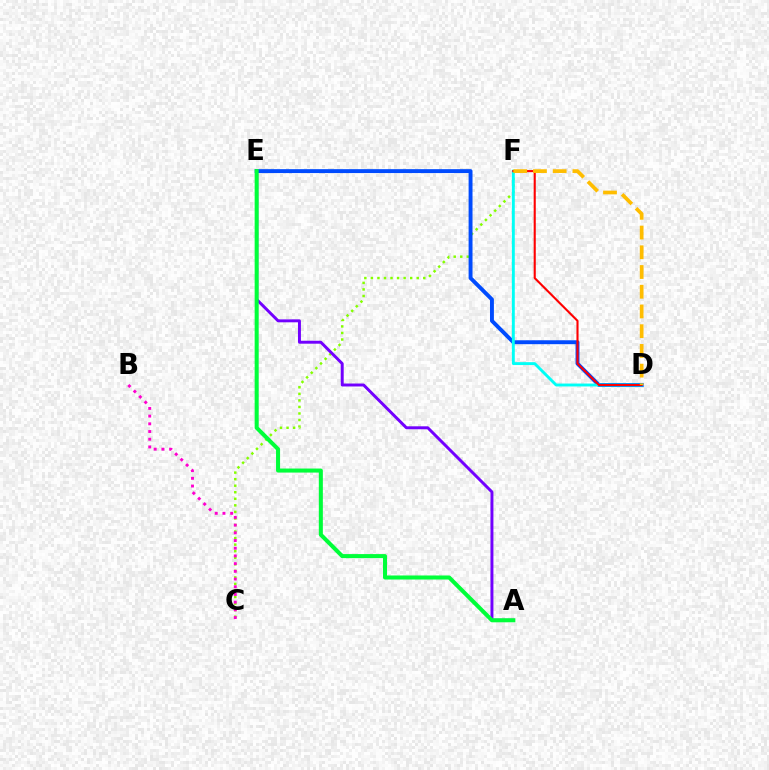{('C', 'F'): [{'color': '#84ff00', 'line_style': 'dotted', 'thickness': 1.78}], ('D', 'E'): [{'color': '#004bff', 'line_style': 'solid', 'thickness': 2.82}], ('A', 'E'): [{'color': '#7200ff', 'line_style': 'solid', 'thickness': 2.12}, {'color': '#00ff39', 'line_style': 'solid', 'thickness': 2.91}], ('D', 'F'): [{'color': '#00fff6', 'line_style': 'solid', 'thickness': 2.09}, {'color': '#ff0000', 'line_style': 'solid', 'thickness': 1.51}, {'color': '#ffbd00', 'line_style': 'dashed', 'thickness': 2.68}], ('B', 'C'): [{'color': '#ff00cf', 'line_style': 'dotted', 'thickness': 2.09}]}